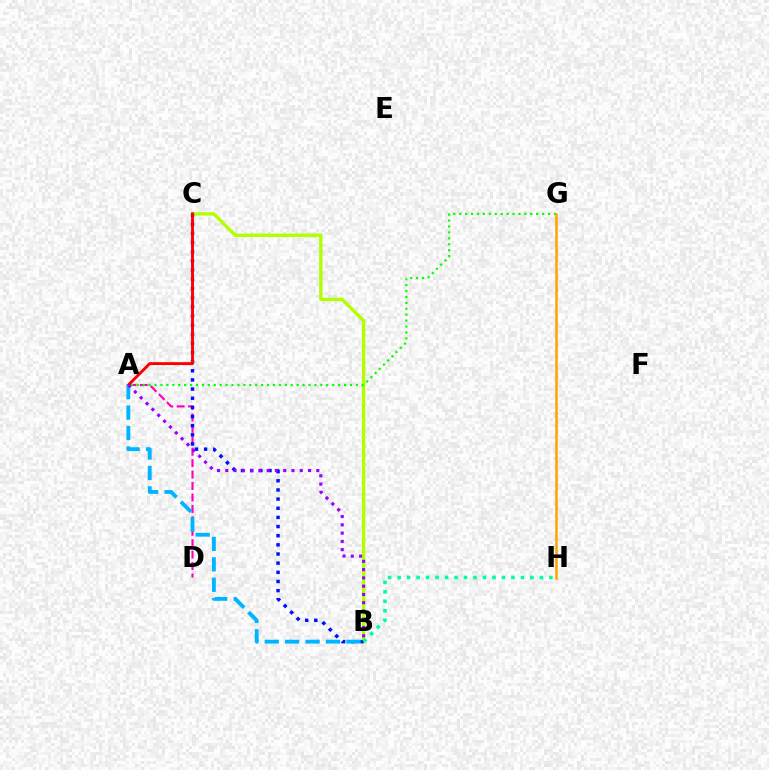{('B', 'C'): [{'color': '#b3ff00', 'line_style': 'solid', 'thickness': 2.44}, {'color': '#0010ff', 'line_style': 'dotted', 'thickness': 2.49}], ('A', 'D'): [{'color': '#ff00bd', 'line_style': 'dashed', 'thickness': 1.55}], ('A', 'G'): [{'color': '#08ff00', 'line_style': 'dotted', 'thickness': 1.61}], ('B', 'H'): [{'color': '#00ff9d', 'line_style': 'dotted', 'thickness': 2.58}], ('G', 'H'): [{'color': '#ffa500', 'line_style': 'solid', 'thickness': 1.84}], ('A', 'C'): [{'color': '#ff0000', 'line_style': 'solid', 'thickness': 2.09}], ('A', 'B'): [{'color': '#00b5ff', 'line_style': 'dashed', 'thickness': 2.78}, {'color': '#9b00ff', 'line_style': 'dotted', 'thickness': 2.25}]}